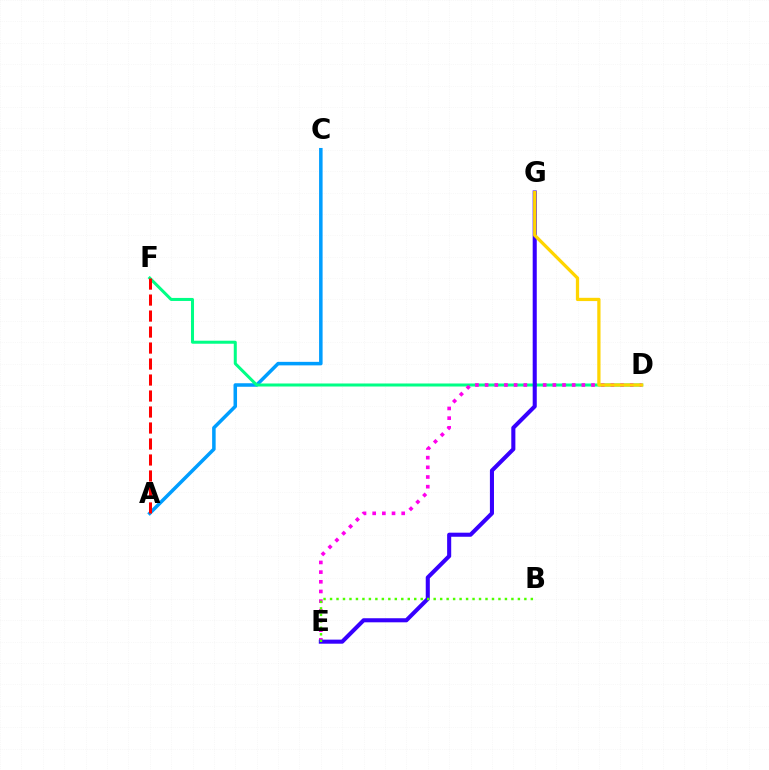{('A', 'C'): [{'color': '#009eff', 'line_style': 'solid', 'thickness': 2.53}], ('D', 'F'): [{'color': '#00ff86', 'line_style': 'solid', 'thickness': 2.18}], ('A', 'F'): [{'color': '#ff0000', 'line_style': 'dashed', 'thickness': 2.17}], ('D', 'E'): [{'color': '#ff00ed', 'line_style': 'dotted', 'thickness': 2.63}], ('E', 'G'): [{'color': '#3700ff', 'line_style': 'solid', 'thickness': 2.93}], ('D', 'G'): [{'color': '#ffd500', 'line_style': 'solid', 'thickness': 2.35}], ('B', 'E'): [{'color': '#4fff00', 'line_style': 'dotted', 'thickness': 1.76}]}